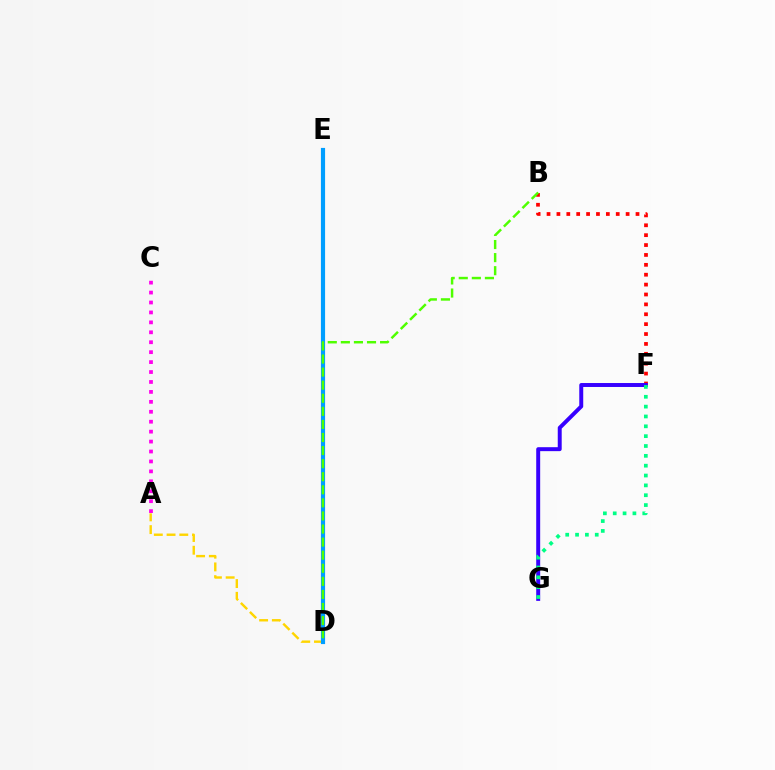{('A', 'D'): [{'color': '#ffd500', 'line_style': 'dashed', 'thickness': 1.73}], ('A', 'C'): [{'color': '#ff00ed', 'line_style': 'dotted', 'thickness': 2.7}], ('D', 'E'): [{'color': '#009eff', 'line_style': 'solid', 'thickness': 3.0}], ('B', 'F'): [{'color': '#ff0000', 'line_style': 'dotted', 'thickness': 2.69}], ('F', 'G'): [{'color': '#3700ff', 'line_style': 'solid', 'thickness': 2.85}, {'color': '#00ff86', 'line_style': 'dotted', 'thickness': 2.67}], ('B', 'D'): [{'color': '#4fff00', 'line_style': 'dashed', 'thickness': 1.78}]}